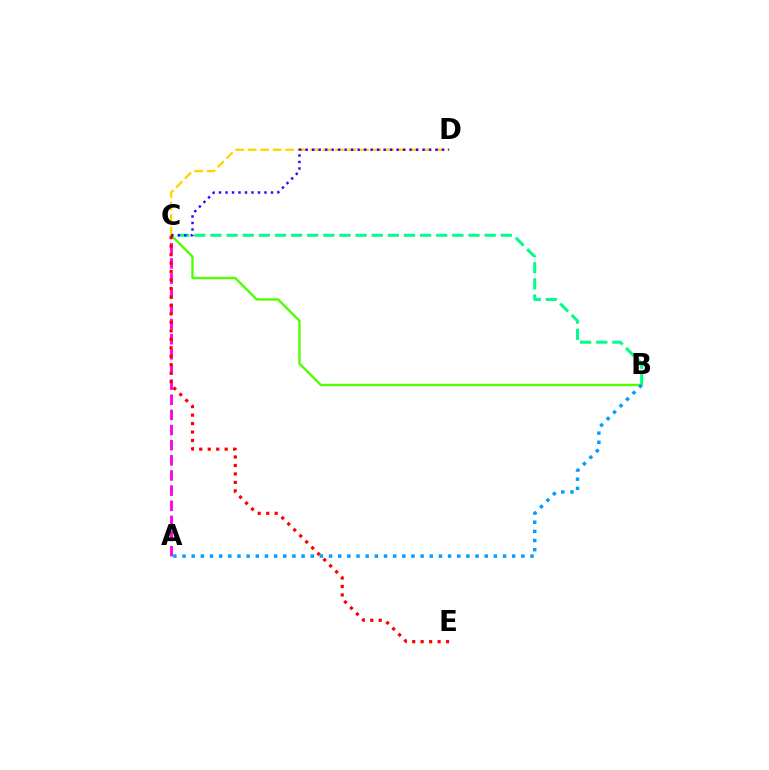{('A', 'C'): [{'color': '#ff00ed', 'line_style': 'dashed', 'thickness': 2.06}], ('B', 'C'): [{'color': '#00ff86', 'line_style': 'dashed', 'thickness': 2.19}, {'color': '#4fff00', 'line_style': 'solid', 'thickness': 1.71}], ('C', 'E'): [{'color': '#ff0000', 'line_style': 'dotted', 'thickness': 2.3}], ('C', 'D'): [{'color': '#ffd500', 'line_style': 'dashed', 'thickness': 1.69}, {'color': '#3700ff', 'line_style': 'dotted', 'thickness': 1.76}], ('A', 'B'): [{'color': '#009eff', 'line_style': 'dotted', 'thickness': 2.49}]}